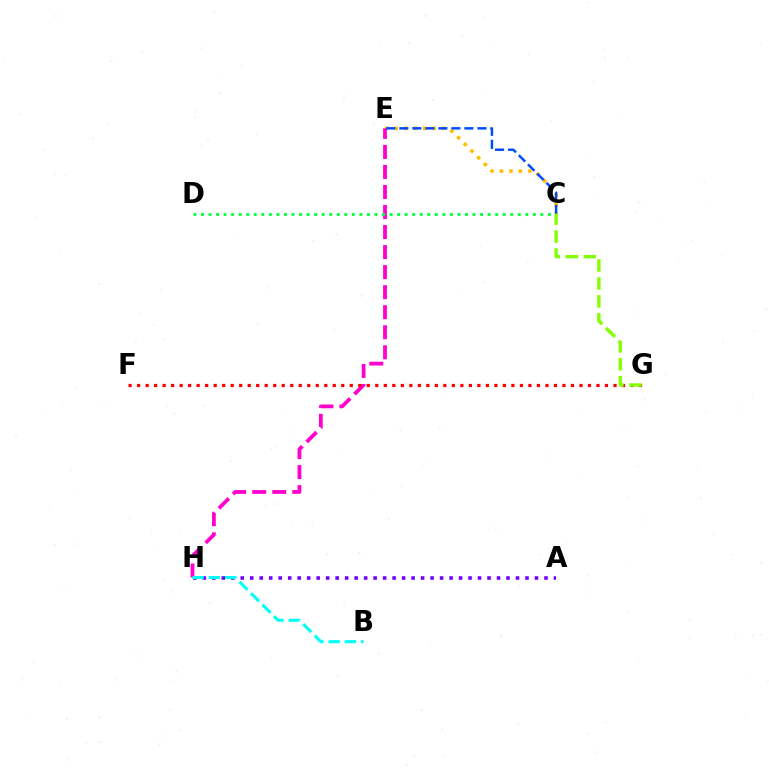{('C', 'E'): [{'color': '#ffbd00', 'line_style': 'dotted', 'thickness': 2.57}, {'color': '#004bff', 'line_style': 'dashed', 'thickness': 1.77}], ('E', 'H'): [{'color': '#ff00cf', 'line_style': 'dashed', 'thickness': 2.72}], ('A', 'H'): [{'color': '#7200ff', 'line_style': 'dotted', 'thickness': 2.58}], ('F', 'G'): [{'color': '#ff0000', 'line_style': 'dotted', 'thickness': 2.31}], ('B', 'H'): [{'color': '#00fff6', 'line_style': 'dashed', 'thickness': 2.21}], ('C', 'D'): [{'color': '#00ff39', 'line_style': 'dotted', 'thickness': 2.05}], ('C', 'G'): [{'color': '#84ff00', 'line_style': 'dashed', 'thickness': 2.44}]}